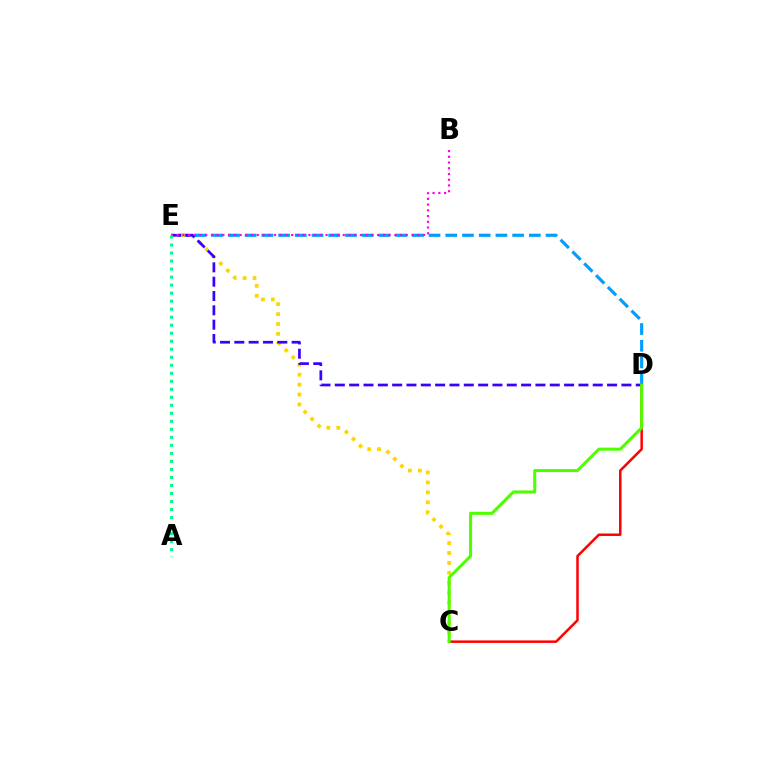{('D', 'E'): [{'color': '#009eff', 'line_style': 'dashed', 'thickness': 2.27}, {'color': '#3700ff', 'line_style': 'dashed', 'thickness': 1.95}], ('C', 'E'): [{'color': '#ffd500', 'line_style': 'dotted', 'thickness': 2.7}], ('C', 'D'): [{'color': '#ff0000', 'line_style': 'solid', 'thickness': 1.8}, {'color': '#4fff00', 'line_style': 'solid', 'thickness': 2.2}], ('B', 'E'): [{'color': '#ff00ed', 'line_style': 'dotted', 'thickness': 1.56}], ('A', 'E'): [{'color': '#00ff86', 'line_style': 'dotted', 'thickness': 2.18}]}